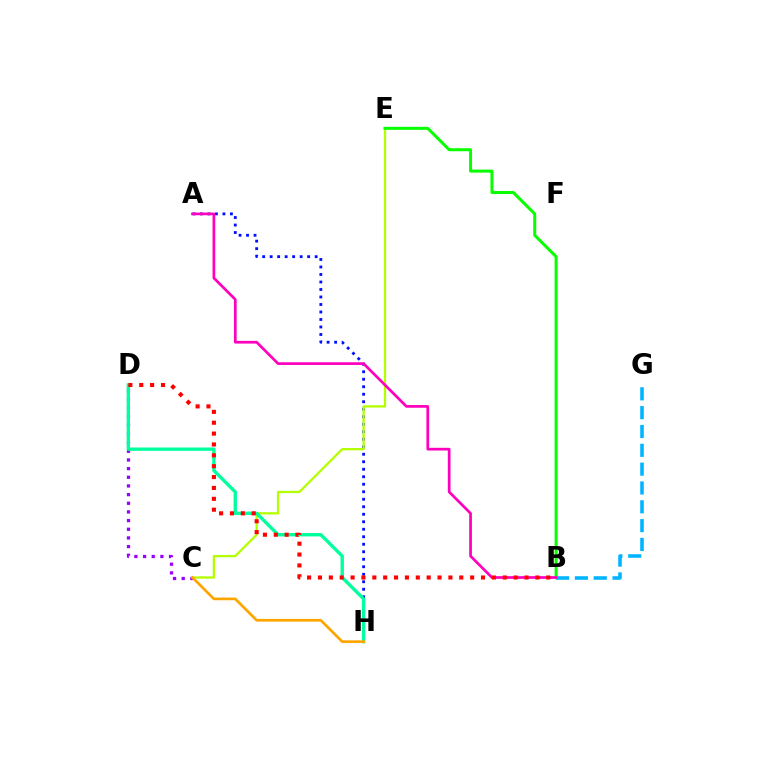{('B', 'G'): [{'color': '#00b5ff', 'line_style': 'dashed', 'thickness': 2.56}], ('C', 'D'): [{'color': '#9b00ff', 'line_style': 'dotted', 'thickness': 2.35}], ('A', 'H'): [{'color': '#0010ff', 'line_style': 'dotted', 'thickness': 2.04}], ('C', 'E'): [{'color': '#b3ff00', 'line_style': 'solid', 'thickness': 1.65}], ('D', 'H'): [{'color': '#00ff9d', 'line_style': 'solid', 'thickness': 2.41}], ('C', 'H'): [{'color': '#ffa500', 'line_style': 'solid', 'thickness': 1.94}], ('B', 'E'): [{'color': '#08ff00', 'line_style': 'solid', 'thickness': 2.17}], ('A', 'B'): [{'color': '#ff00bd', 'line_style': 'solid', 'thickness': 1.95}], ('B', 'D'): [{'color': '#ff0000', 'line_style': 'dotted', 'thickness': 2.95}]}